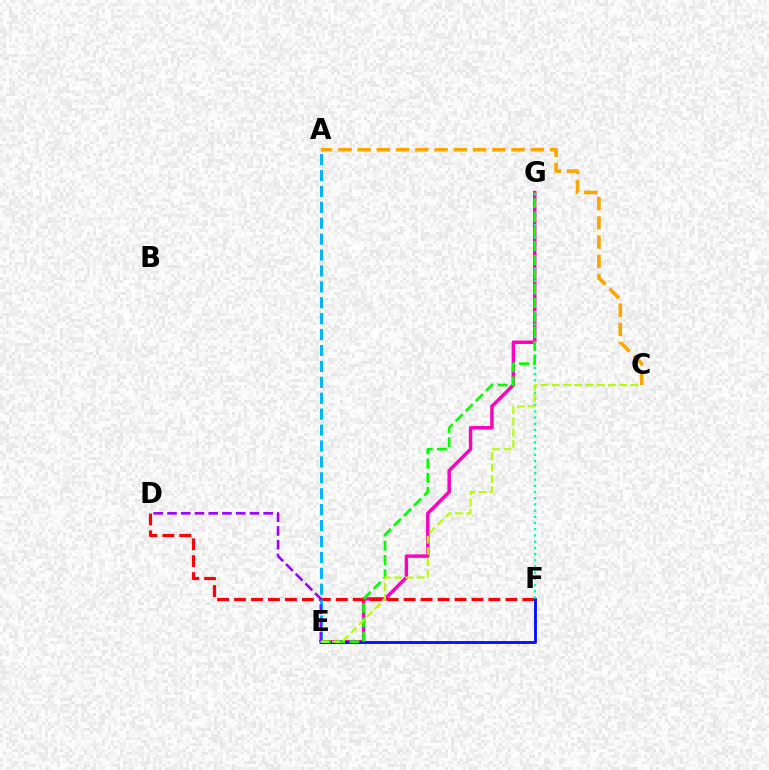{('E', 'G'): [{'color': '#ff00bd', 'line_style': 'solid', 'thickness': 2.48}, {'color': '#08ff00', 'line_style': 'dashed', 'thickness': 1.94}], ('E', 'F'): [{'color': '#0010ff', 'line_style': 'solid', 'thickness': 2.04}], ('D', 'F'): [{'color': '#ff0000', 'line_style': 'dashed', 'thickness': 2.3}], ('F', 'G'): [{'color': '#00ff9d', 'line_style': 'dotted', 'thickness': 1.69}], ('A', 'E'): [{'color': '#00b5ff', 'line_style': 'dashed', 'thickness': 2.16}], ('D', 'E'): [{'color': '#9b00ff', 'line_style': 'dashed', 'thickness': 1.87}], ('A', 'C'): [{'color': '#ffa500', 'line_style': 'dashed', 'thickness': 2.61}], ('C', 'E'): [{'color': '#b3ff00', 'line_style': 'dashed', 'thickness': 1.53}]}